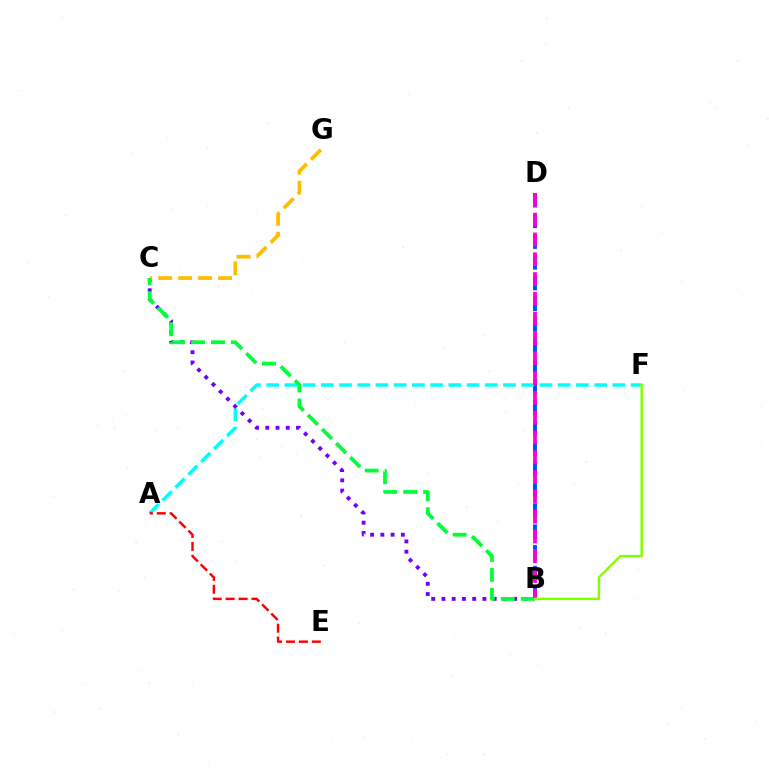{('B', 'D'): [{'color': '#004bff', 'line_style': 'dashed', 'thickness': 2.81}, {'color': '#ff00cf', 'line_style': 'dashed', 'thickness': 2.69}], ('A', 'F'): [{'color': '#00fff6', 'line_style': 'dashed', 'thickness': 2.48}], ('B', 'C'): [{'color': '#7200ff', 'line_style': 'dotted', 'thickness': 2.78}, {'color': '#00ff39', 'line_style': 'dashed', 'thickness': 2.71}], ('C', 'G'): [{'color': '#ffbd00', 'line_style': 'dashed', 'thickness': 2.71}], ('A', 'E'): [{'color': '#ff0000', 'line_style': 'dashed', 'thickness': 1.76}], ('B', 'F'): [{'color': '#84ff00', 'line_style': 'solid', 'thickness': 1.77}]}